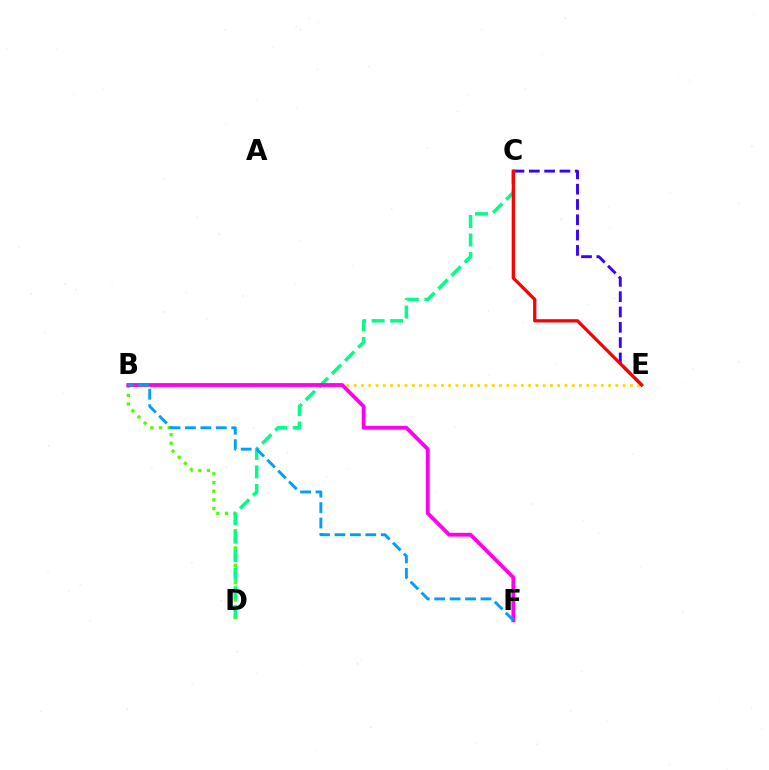{('B', 'D'): [{'color': '#4fff00', 'line_style': 'dotted', 'thickness': 2.36}], ('C', 'E'): [{'color': '#3700ff', 'line_style': 'dashed', 'thickness': 2.08}, {'color': '#ff0000', 'line_style': 'solid', 'thickness': 2.35}], ('C', 'D'): [{'color': '#00ff86', 'line_style': 'dashed', 'thickness': 2.52}], ('B', 'E'): [{'color': '#ffd500', 'line_style': 'dotted', 'thickness': 1.97}], ('B', 'F'): [{'color': '#ff00ed', 'line_style': 'solid', 'thickness': 2.75}, {'color': '#009eff', 'line_style': 'dashed', 'thickness': 2.1}]}